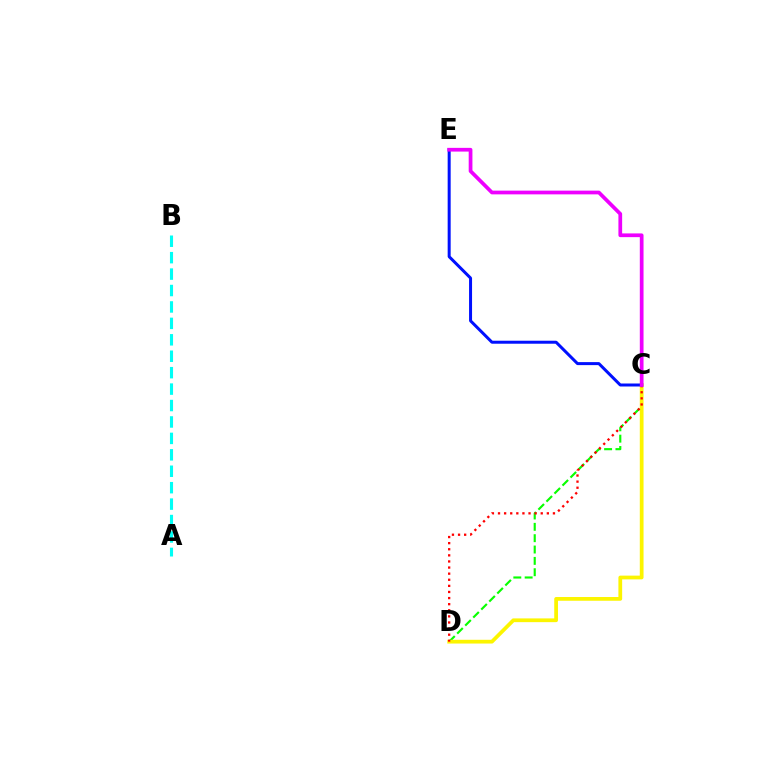{('C', 'D'): [{'color': '#08ff00', 'line_style': 'dashed', 'thickness': 1.54}, {'color': '#fcf500', 'line_style': 'solid', 'thickness': 2.7}, {'color': '#ff0000', 'line_style': 'dotted', 'thickness': 1.66}], ('A', 'B'): [{'color': '#00fff6', 'line_style': 'dashed', 'thickness': 2.23}], ('C', 'E'): [{'color': '#0010ff', 'line_style': 'solid', 'thickness': 2.16}, {'color': '#ee00ff', 'line_style': 'solid', 'thickness': 2.68}]}